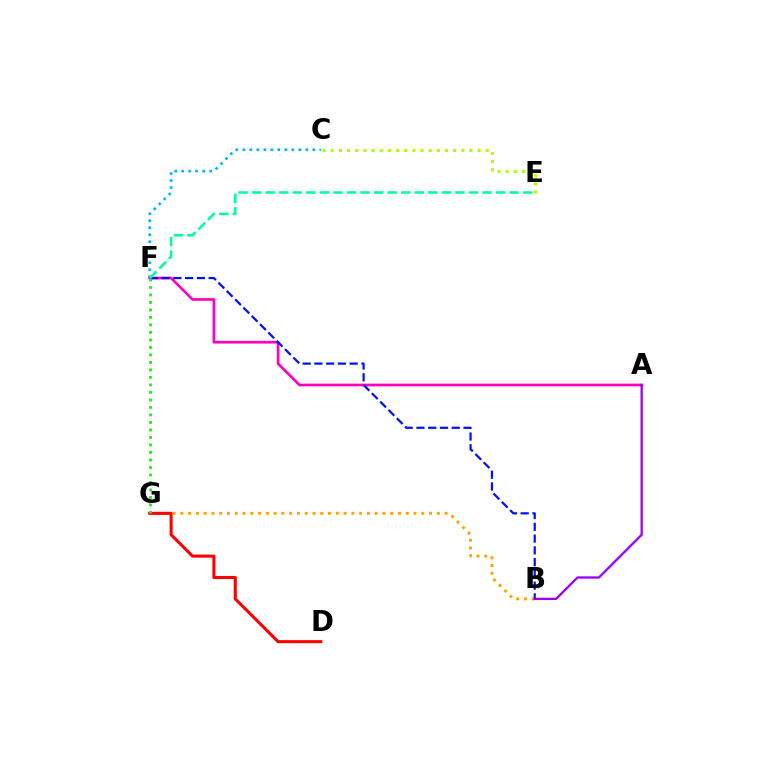{('C', 'F'): [{'color': '#00b5ff', 'line_style': 'dotted', 'thickness': 1.9}], ('A', 'F'): [{'color': '#ff00bd', 'line_style': 'solid', 'thickness': 1.94}], ('B', 'G'): [{'color': '#ffa500', 'line_style': 'dotted', 'thickness': 2.11}], ('B', 'F'): [{'color': '#0010ff', 'line_style': 'dashed', 'thickness': 1.6}], ('D', 'G'): [{'color': '#ff0000', 'line_style': 'solid', 'thickness': 2.2}], ('E', 'F'): [{'color': '#00ff9d', 'line_style': 'dashed', 'thickness': 1.84}], ('F', 'G'): [{'color': '#08ff00', 'line_style': 'dotted', 'thickness': 2.04}], ('A', 'B'): [{'color': '#9b00ff', 'line_style': 'solid', 'thickness': 1.66}], ('C', 'E'): [{'color': '#b3ff00', 'line_style': 'dotted', 'thickness': 2.22}]}